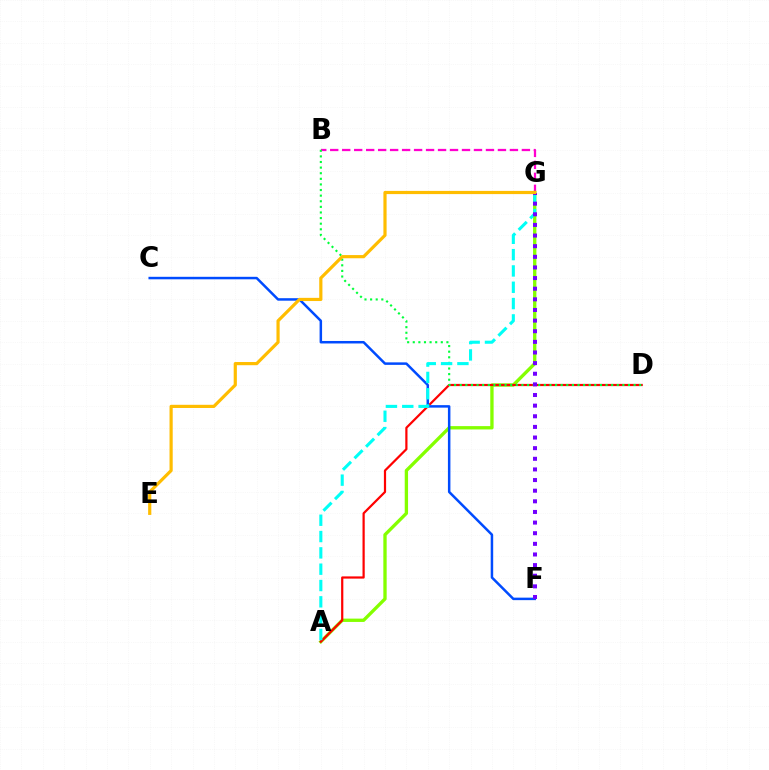{('B', 'G'): [{'color': '#ff00cf', 'line_style': 'dashed', 'thickness': 1.63}], ('A', 'G'): [{'color': '#84ff00', 'line_style': 'solid', 'thickness': 2.4}, {'color': '#00fff6', 'line_style': 'dashed', 'thickness': 2.22}], ('A', 'D'): [{'color': '#ff0000', 'line_style': 'solid', 'thickness': 1.59}], ('B', 'D'): [{'color': '#00ff39', 'line_style': 'dotted', 'thickness': 1.52}], ('C', 'F'): [{'color': '#004bff', 'line_style': 'solid', 'thickness': 1.8}], ('F', 'G'): [{'color': '#7200ff', 'line_style': 'dotted', 'thickness': 2.89}], ('E', 'G'): [{'color': '#ffbd00', 'line_style': 'solid', 'thickness': 2.29}]}